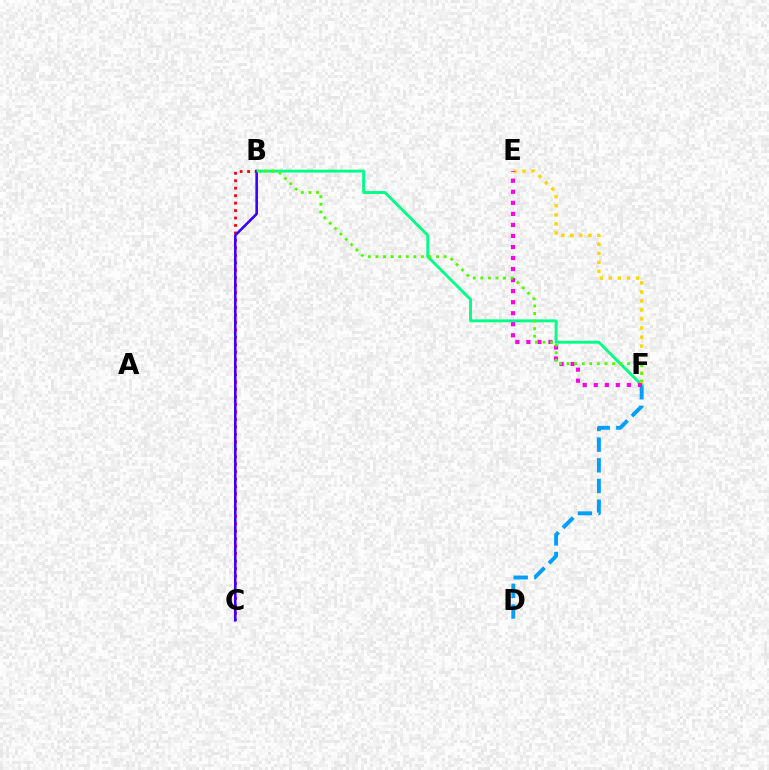{('D', 'F'): [{'color': '#009eff', 'line_style': 'dashed', 'thickness': 2.81}], ('B', 'F'): [{'color': '#00ff86', 'line_style': 'solid', 'thickness': 2.09}, {'color': '#4fff00', 'line_style': 'dotted', 'thickness': 2.06}], ('B', 'C'): [{'color': '#ff0000', 'line_style': 'dotted', 'thickness': 2.03}, {'color': '#3700ff', 'line_style': 'solid', 'thickness': 1.86}], ('E', 'F'): [{'color': '#ffd500', 'line_style': 'dotted', 'thickness': 2.45}, {'color': '#ff00ed', 'line_style': 'dotted', 'thickness': 3.0}]}